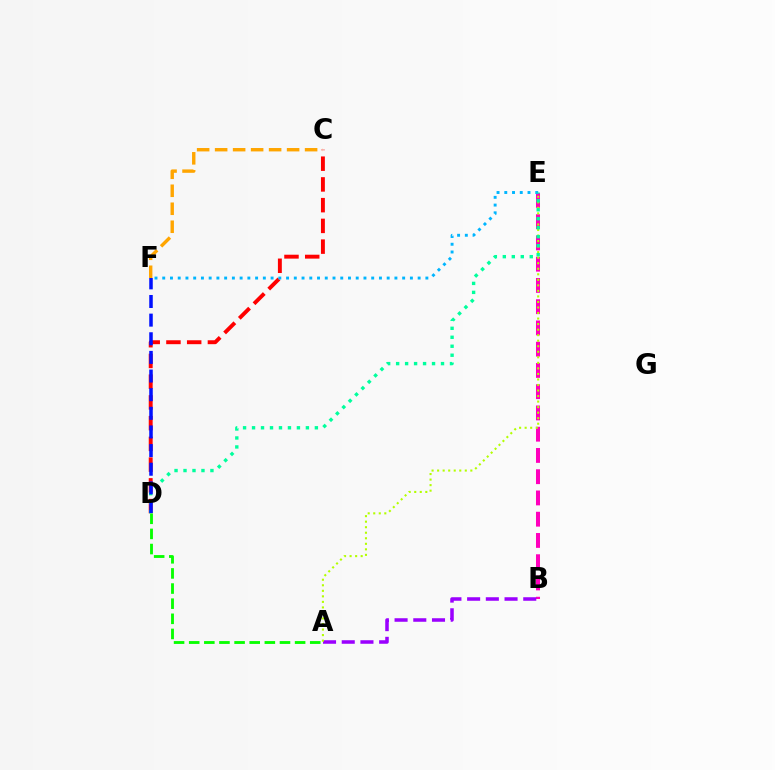{('B', 'E'): [{'color': '#ff00bd', 'line_style': 'dashed', 'thickness': 2.89}], ('C', 'D'): [{'color': '#ff0000', 'line_style': 'dashed', 'thickness': 2.82}], ('A', 'B'): [{'color': '#9b00ff', 'line_style': 'dashed', 'thickness': 2.54}], ('E', 'F'): [{'color': '#00b5ff', 'line_style': 'dotted', 'thickness': 2.1}], ('A', 'D'): [{'color': '#08ff00', 'line_style': 'dashed', 'thickness': 2.06}], ('A', 'E'): [{'color': '#b3ff00', 'line_style': 'dotted', 'thickness': 1.5}], ('D', 'E'): [{'color': '#00ff9d', 'line_style': 'dotted', 'thickness': 2.44}], ('C', 'F'): [{'color': '#ffa500', 'line_style': 'dashed', 'thickness': 2.44}], ('D', 'F'): [{'color': '#0010ff', 'line_style': 'dashed', 'thickness': 2.53}]}